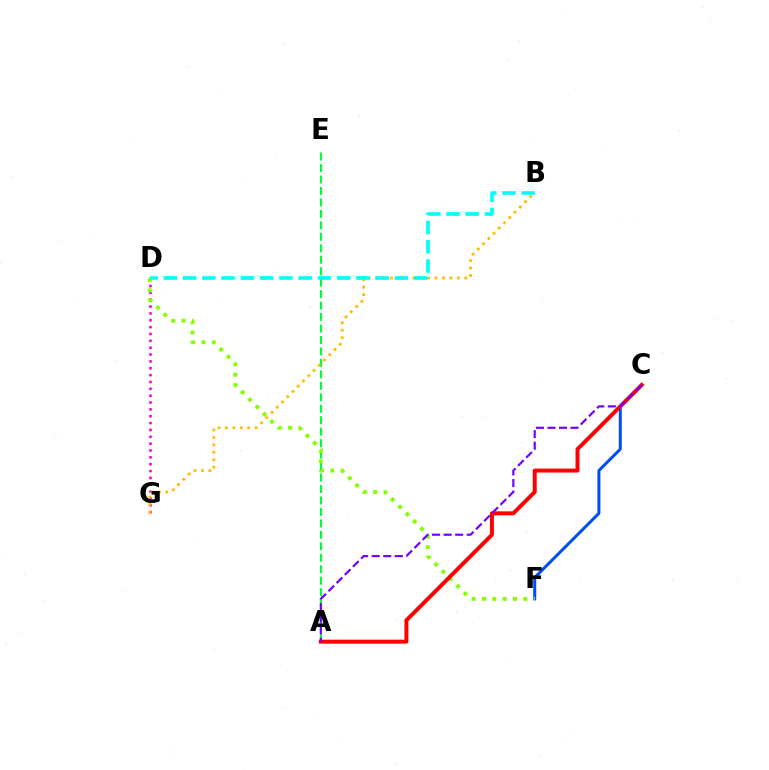{('A', 'E'): [{'color': '#00ff39', 'line_style': 'dashed', 'thickness': 1.56}], ('D', 'G'): [{'color': '#ff00cf', 'line_style': 'dotted', 'thickness': 1.86}], ('B', 'G'): [{'color': '#ffbd00', 'line_style': 'dotted', 'thickness': 2.02}], ('C', 'F'): [{'color': '#004bff', 'line_style': 'solid', 'thickness': 2.16}], ('D', 'F'): [{'color': '#84ff00', 'line_style': 'dotted', 'thickness': 2.81}], ('A', 'C'): [{'color': '#ff0000', 'line_style': 'solid', 'thickness': 2.85}, {'color': '#7200ff', 'line_style': 'dashed', 'thickness': 1.57}], ('B', 'D'): [{'color': '#00fff6', 'line_style': 'dashed', 'thickness': 2.62}]}